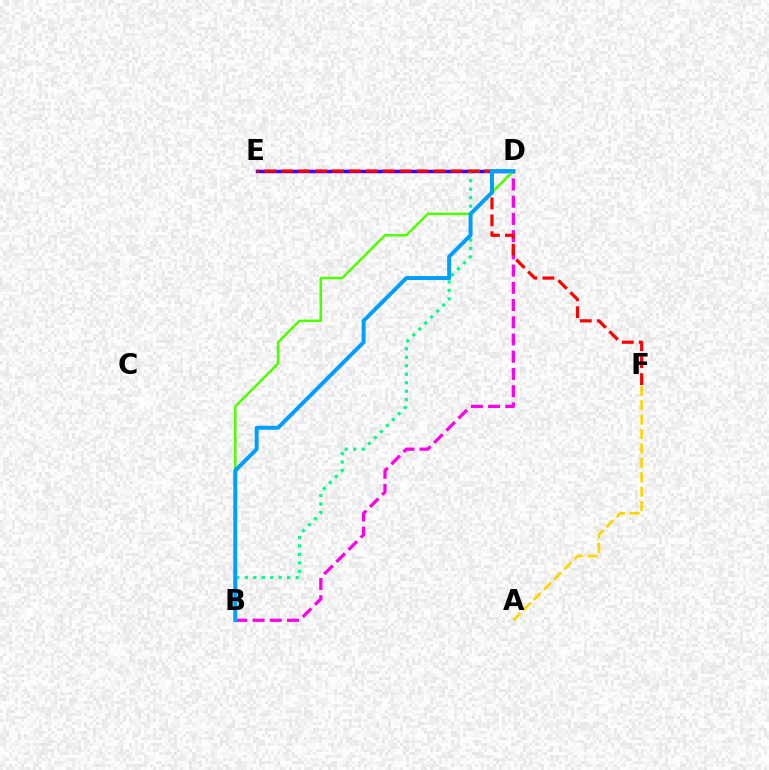{('D', 'E'): [{'color': '#3700ff', 'line_style': 'solid', 'thickness': 2.48}], ('B', 'D'): [{'color': '#00ff86', 'line_style': 'dotted', 'thickness': 2.3}, {'color': '#ff00ed', 'line_style': 'dashed', 'thickness': 2.34}, {'color': '#4fff00', 'line_style': 'solid', 'thickness': 1.81}, {'color': '#009eff', 'line_style': 'solid', 'thickness': 2.86}], ('E', 'F'): [{'color': '#ff0000', 'line_style': 'dashed', 'thickness': 2.3}], ('A', 'F'): [{'color': '#ffd500', 'line_style': 'dashed', 'thickness': 1.96}]}